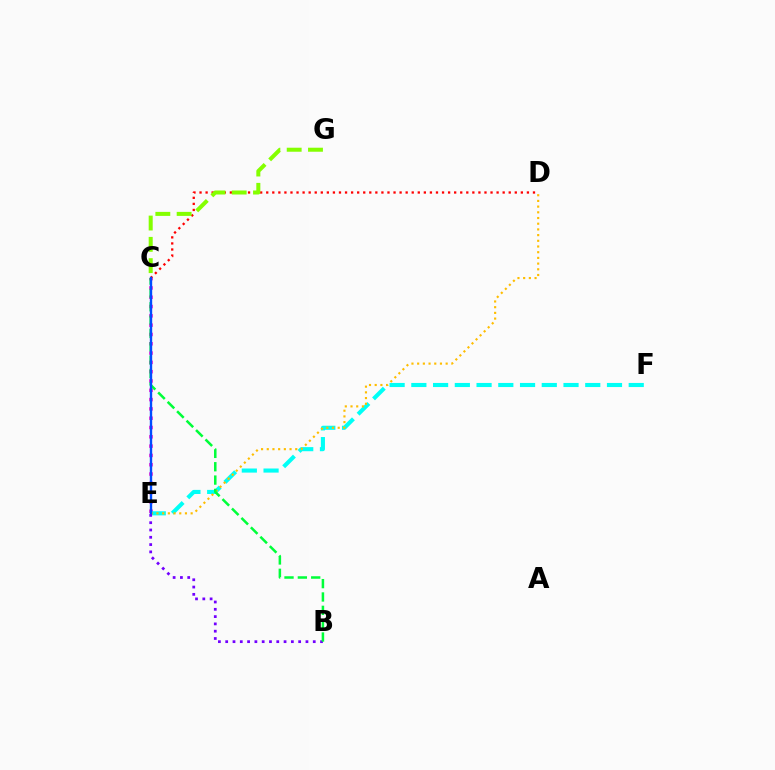{('C', 'E'): [{'color': '#ff00cf', 'line_style': 'dotted', 'thickness': 2.53}, {'color': '#004bff', 'line_style': 'solid', 'thickness': 1.71}], ('C', 'D'): [{'color': '#ff0000', 'line_style': 'dotted', 'thickness': 1.65}], ('E', 'F'): [{'color': '#00fff6', 'line_style': 'dashed', 'thickness': 2.95}], ('D', 'E'): [{'color': '#ffbd00', 'line_style': 'dotted', 'thickness': 1.55}], ('C', 'G'): [{'color': '#84ff00', 'line_style': 'dashed', 'thickness': 2.89}], ('B', 'E'): [{'color': '#7200ff', 'line_style': 'dotted', 'thickness': 1.98}], ('B', 'C'): [{'color': '#00ff39', 'line_style': 'dashed', 'thickness': 1.81}]}